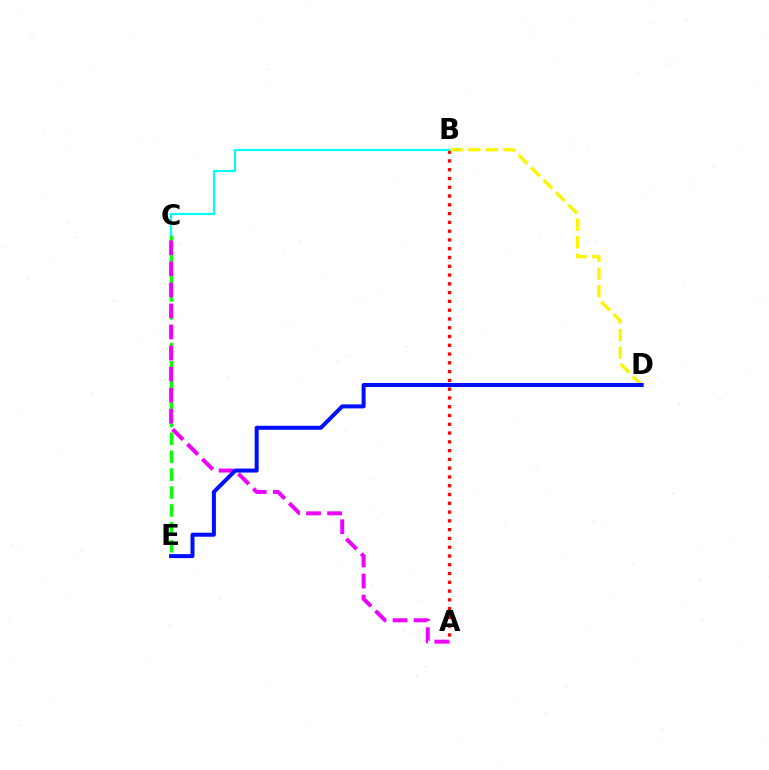{('C', 'E'): [{'color': '#08ff00', 'line_style': 'dashed', 'thickness': 2.43}], ('A', 'B'): [{'color': '#ff0000', 'line_style': 'dotted', 'thickness': 2.39}], ('B', 'D'): [{'color': '#fcf500', 'line_style': 'dashed', 'thickness': 2.39}], ('A', 'C'): [{'color': '#ee00ff', 'line_style': 'dashed', 'thickness': 2.86}], ('D', 'E'): [{'color': '#0010ff', 'line_style': 'solid', 'thickness': 2.89}], ('B', 'C'): [{'color': '#00fff6', 'line_style': 'solid', 'thickness': 1.56}]}